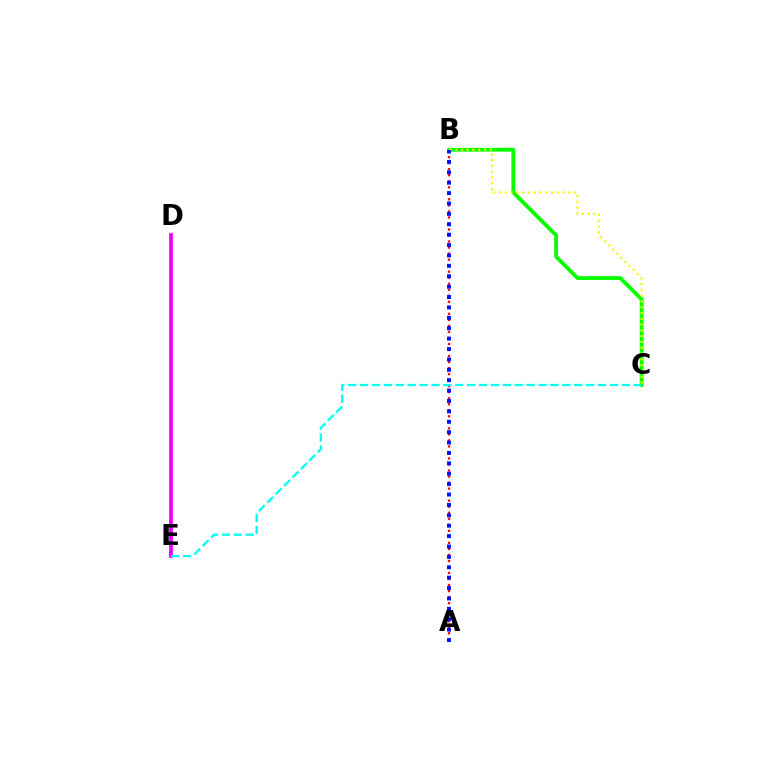{('D', 'E'): [{'color': '#ee00ff', 'line_style': 'solid', 'thickness': 2.7}], ('A', 'B'): [{'color': '#ff0000', 'line_style': 'dotted', 'thickness': 1.64}, {'color': '#0010ff', 'line_style': 'dotted', 'thickness': 2.82}], ('B', 'C'): [{'color': '#08ff00', 'line_style': 'solid', 'thickness': 2.77}, {'color': '#fcf500', 'line_style': 'dotted', 'thickness': 1.57}], ('C', 'E'): [{'color': '#00fff6', 'line_style': 'dashed', 'thickness': 1.62}]}